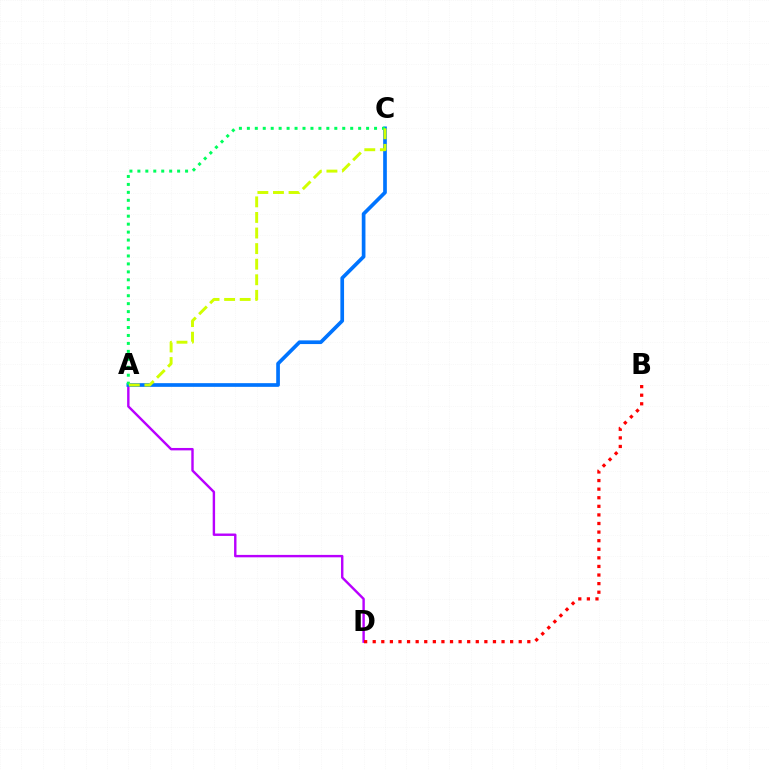{('A', 'D'): [{'color': '#b900ff', 'line_style': 'solid', 'thickness': 1.73}], ('B', 'D'): [{'color': '#ff0000', 'line_style': 'dotted', 'thickness': 2.33}], ('A', 'C'): [{'color': '#0074ff', 'line_style': 'solid', 'thickness': 2.65}, {'color': '#00ff5c', 'line_style': 'dotted', 'thickness': 2.16}, {'color': '#d1ff00', 'line_style': 'dashed', 'thickness': 2.12}]}